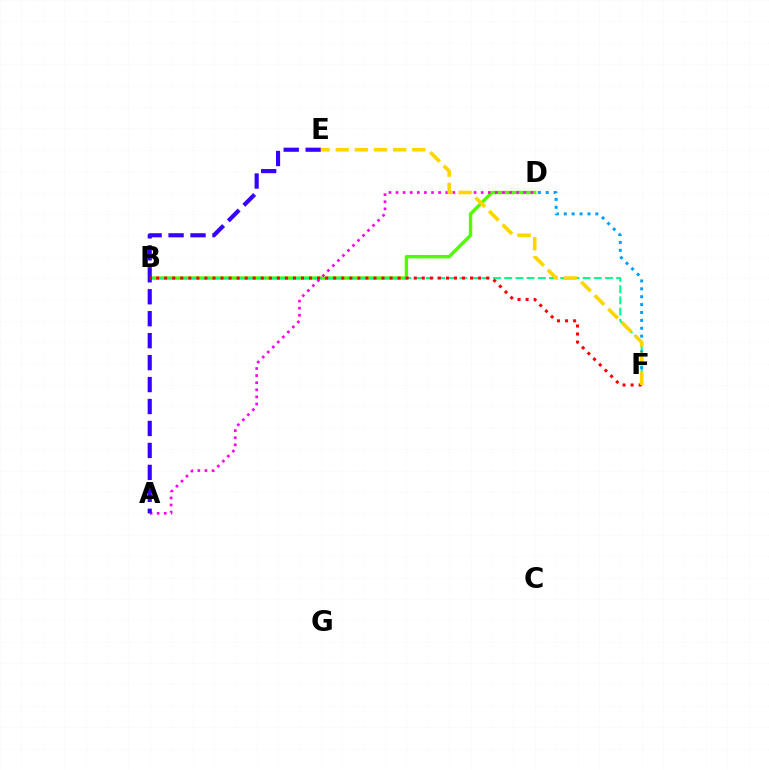{('B', 'D'): [{'color': '#4fff00', 'line_style': 'solid', 'thickness': 2.44}], ('B', 'F'): [{'color': '#00ff86', 'line_style': 'dashed', 'thickness': 1.52}, {'color': '#ff0000', 'line_style': 'dotted', 'thickness': 2.19}], ('A', 'D'): [{'color': '#ff00ed', 'line_style': 'dotted', 'thickness': 1.93}], ('D', 'F'): [{'color': '#009eff', 'line_style': 'dotted', 'thickness': 2.14}], ('A', 'E'): [{'color': '#3700ff', 'line_style': 'dashed', 'thickness': 2.98}], ('E', 'F'): [{'color': '#ffd500', 'line_style': 'dashed', 'thickness': 2.6}]}